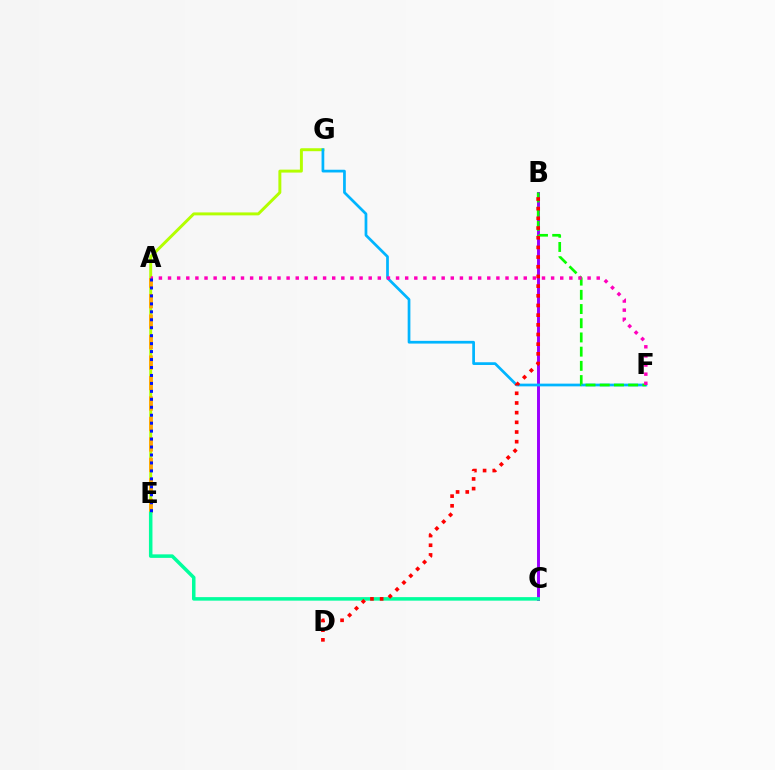{('E', 'G'): [{'color': '#b3ff00', 'line_style': 'solid', 'thickness': 2.12}], ('B', 'C'): [{'color': '#9b00ff', 'line_style': 'solid', 'thickness': 2.13}], ('F', 'G'): [{'color': '#00b5ff', 'line_style': 'solid', 'thickness': 1.96}], ('A', 'E'): [{'color': '#ffa500', 'line_style': 'dashed', 'thickness': 2.78}, {'color': '#0010ff', 'line_style': 'dotted', 'thickness': 2.16}], ('C', 'E'): [{'color': '#00ff9d', 'line_style': 'solid', 'thickness': 2.53}], ('B', 'F'): [{'color': '#08ff00', 'line_style': 'dashed', 'thickness': 1.93}], ('B', 'D'): [{'color': '#ff0000', 'line_style': 'dotted', 'thickness': 2.63}], ('A', 'F'): [{'color': '#ff00bd', 'line_style': 'dotted', 'thickness': 2.48}]}